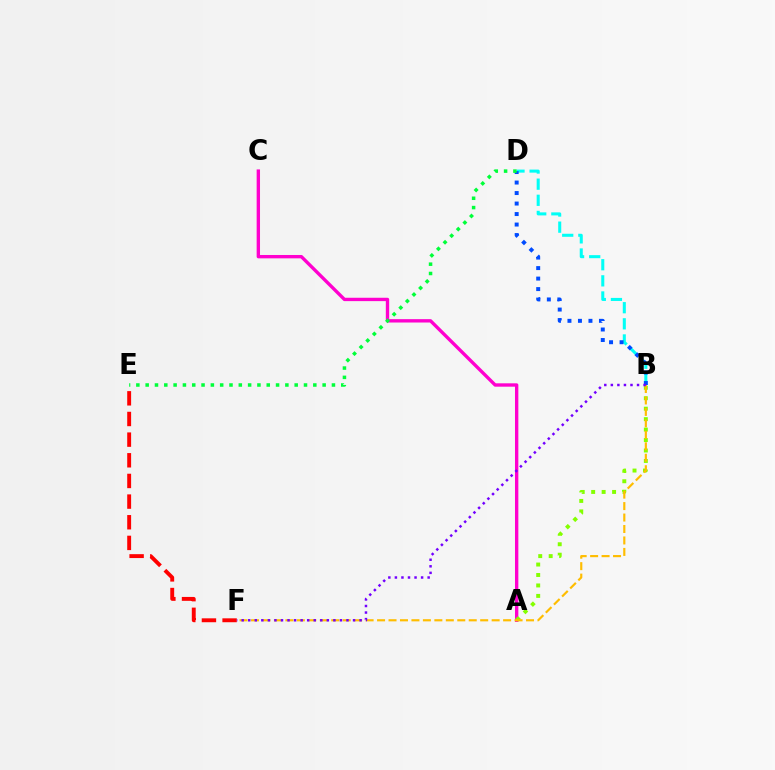{('B', 'D'): [{'color': '#00fff6', 'line_style': 'dashed', 'thickness': 2.19}, {'color': '#004bff', 'line_style': 'dotted', 'thickness': 2.85}], ('A', 'C'): [{'color': '#ff00cf', 'line_style': 'solid', 'thickness': 2.42}], ('D', 'E'): [{'color': '#00ff39', 'line_style': 'dotted', 'thickness': 2.53}], ('E', 'F'): [{'color': '#ff0000', 'line_style': 'dashed', 'thickness': 2.81}], ('A', 'B'): [{'color': '#84ff00', 'line_style': 'dotted', 'thickness': 2.84}], ('B', 'F'): [{'color': '#ffbd00', 'line_style': 'dashed', 'thickness': 1.56}, {'color': '#7200ff', 'line_style': 'dotted', 'thickness': 1.78}]}